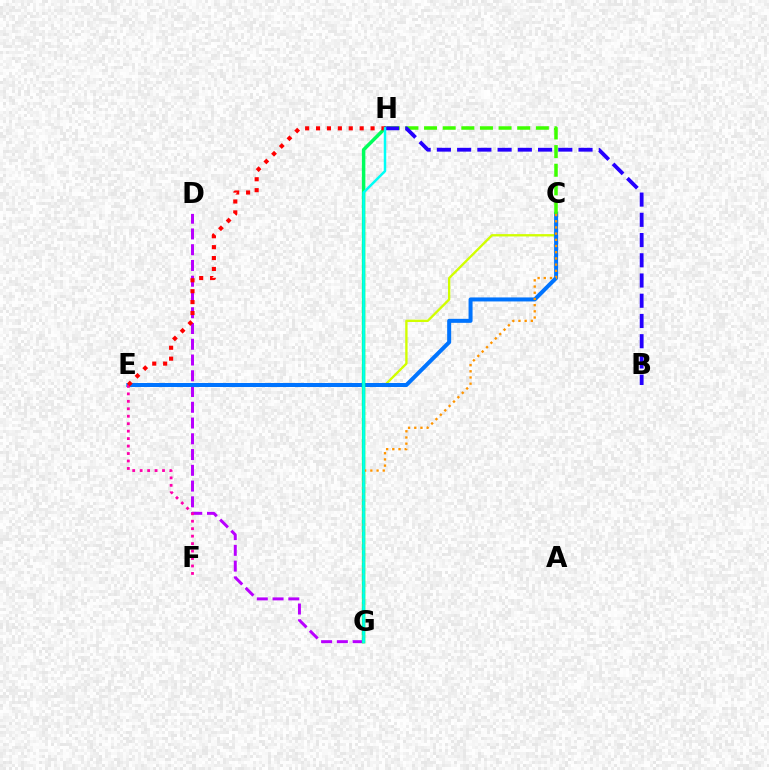{('D', 'G'): [{'color': '#b900ff', 'line_style': 'dashed', 'thickness': 2.14}], ('C', 'E'): [{'color': '#d1ff00', 'line_style': 'solid', 'thickness': 1.69}, {'color': '#0074ff', 'line_style': 'solid', 'thickness': 2.88}], ('G', 'H'): [{'color': '#00ff5c', 'line_style': 'solid', 'thickness': 2.51}, {'color': '#00fff6', 'line_style': 'solid', 'thickness': 1.78}], ('E', 'F'): [{'color': '#ff00ac', 'line_style': 'dotted', 'thickness': 2.03}], ('E', 'H'): [{'color': '#ff0000', 'line_style': 'dotted', 'thickness': 2.96}], ('C', 'H'): [{'color': '#3dff00', 'line_style': 'dashed', 'thickness': 2.53}], ('B', 'H'): [{'color': '#2500ff', 'line_style': 'dashed', 'thickness': 2.75}], ('C', 'G'): [{'color': '#ff9400', 'line_style': 'dotted', 'thickness': 1.68}]}